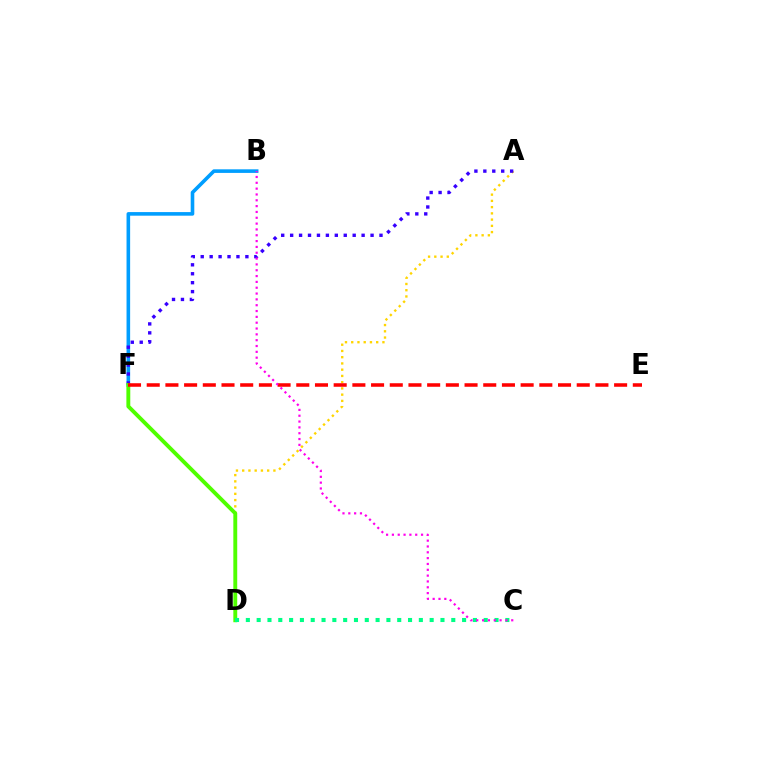{('A', 'D'): [{'color': '#ffd500', 'line_style': 'dotted', 'thickness': 1.7}], ('B', 'F'): [{'color': '#009eff', 'line_style': 'solid', 'thickness': 2.59}], ('A', 'F'): [{'color': '#3700ff', 'line_style': 'dotted', 'thickness': 2.43}], ('D', 'F'): [{'color': '#4fff00', 'line_style': 'solid', 'thickness': 2.8}], ('C', 'D'): [{'color': '#00ff86', 'line_style': 'dotted', 'thickness': 2.94}], ('E', 'F'): [{'color': '#ff0000', 'line_style': 'dashed', 'thickness': 2.54}], ('B', 'C'): [{'color': '#ff00ed', 'line_style': 'dotted', 'thickness': 1.58}]}